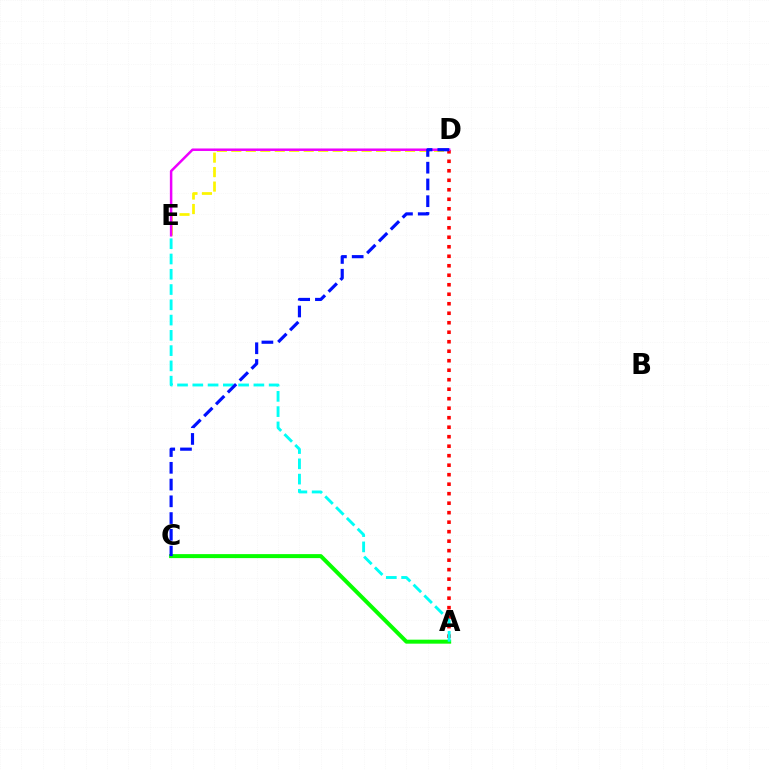{('A', 'C'): [{'color': '#08ff00', 'line_style': 'solid', 'thickness': 2.87}], ('D', 'E'): [{'color': '#fcf500', 'line_style': 'dashed', 'thickness': 1.97}, {'color': '#ee00ff', 'line_style': 'solid', 'thickness': 1.8}], ('A', 'D'): [{'color': '#ff0000', 'line_style': 'dotted', 'thickness': 2.58}], ('A', 'E'): [{'color': '#00fff6', 'line_style': 'dashed', 'thickness': 2.07}], ('C', 'D'): [{'color': '#0010ff', 'line_style': 'dashed', 'thickness': 2.28}]}